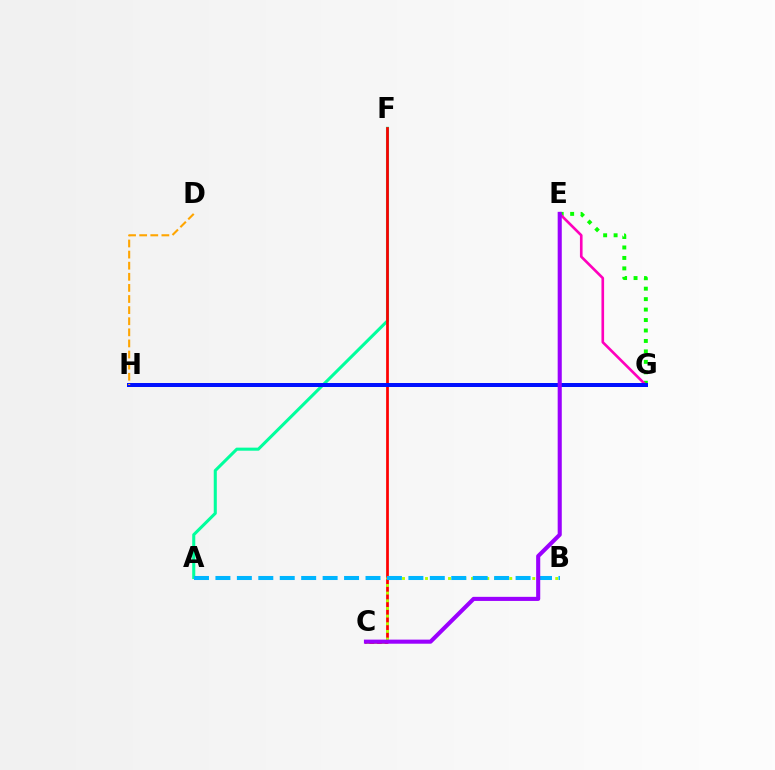{('A', 'F'): [{'color': '#00ff9d', 'line_style': 'solid', 'thickness': 2.21}], ('C', 'F'): [{'color': '#ff0000', 'line_style': 'solid', 'thickness': 1.97}], ('E', 'G'): [{'color': '#08ff00', 'line_style': 'dotted', 'thickness': 2.84}, {'color': '#ff00bd', 'line_style': 'solid', 'thickness': 1.9}], ('G', 'H'): [{'color': '#0010ff', 'line_style': 'solid', 'thickness': 2.87}], ('B', 'C'): [{'color': '#b3ff00', 'line_style': 'dotted', 'thickness': 2.08}], ('D', 'H'): [{'color': '#ffa500', 'line_style': 'dashed', 'thickness': 1.51}], ('A', 'B'): [{'color': '#00b5ff', 'line_style': 'dashed', 'thickness': 2.91}], ('C', 'E'): [{'color': '#9b00ff', 'line_style': 'solid', 'thickness': 2.95}]}